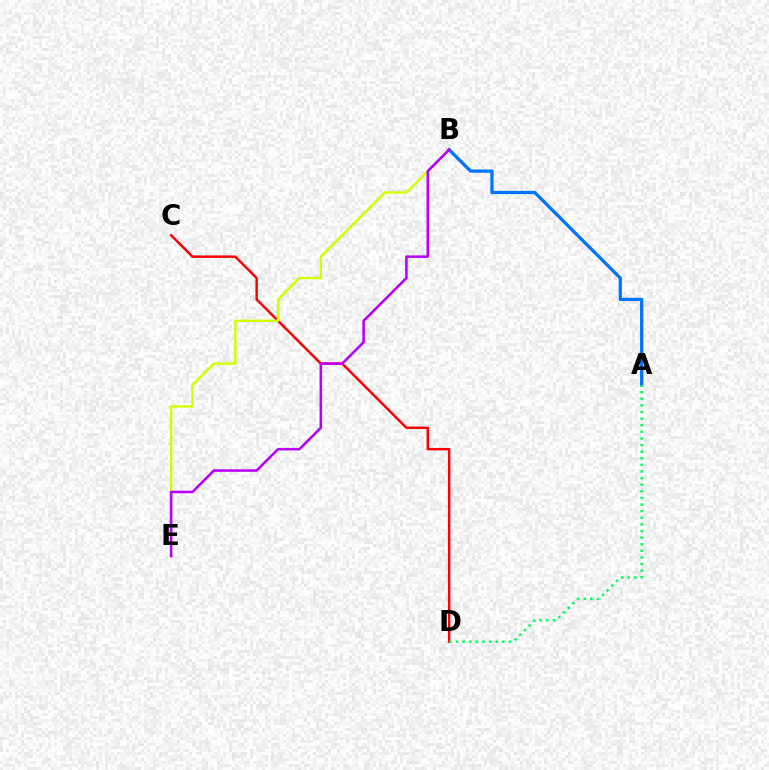{('C', 'D'): [{'color': '#ff0000', 'line_style': 'solid', 'thickness': 1.76}], ('B', 'E'): [{'color': '#d1ff00', 'line_style': 'solid', 'thickness': 1.76}, {'color': '#b900ff', 'line_style': 'solid', 'thickness': 1.83}], ('A', 'B'): [{'color': '#0074ff', 'line_style': 'solid', 'thickness': 2.34}], ('A', 'D'): [{'color': '#00ff5c', 'line_style': 'dotted', 'thickness': 1.8}]}